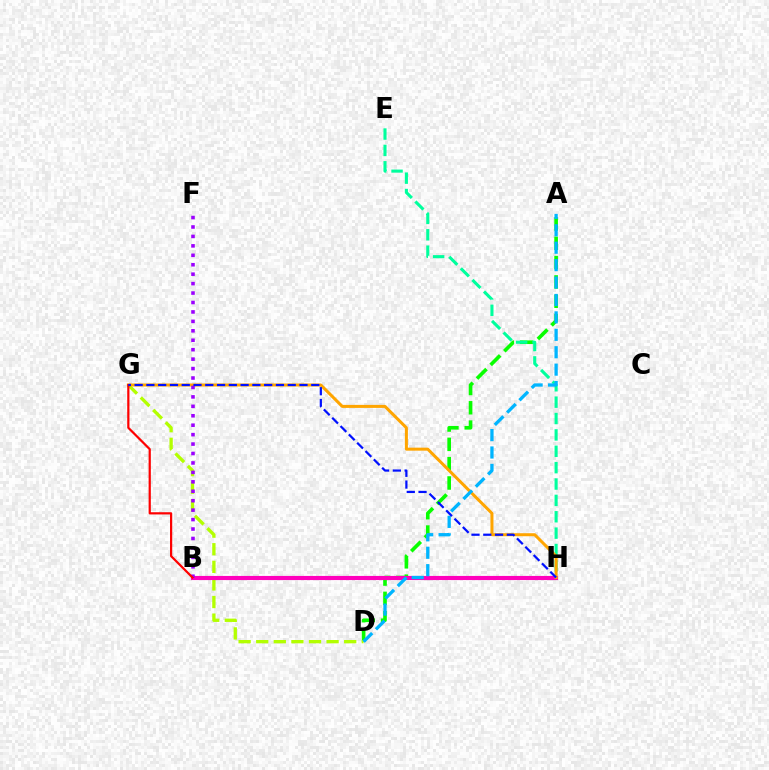{('A', 'D'): [{'color': '#08ff00', 'line_style': 'dashed', 'thickness': 2.62}, {'color': '#00b5ff', 'line_style': 'dashed', 'thickness': 2.37}], ('E', 'H'): [{'color': '#00ff9d', 'line_style': 'dashed', 'thickness': 2.22}], ('D', 'G'): [{'color': '#b3ff00', 'line_style': 'dashed', 'thickness': 2.39}], ('B', 'H'): [{'color': '#ff00bd', 'line_style': 'solid', 'thickness': 2.97}], ('G', 'H'): [{'color': '#ffa500', 'line_style': 'solid', 'thickness': 2.17}, {'color': '#0010ff', 'line_style': 'dashed', 'thickness': 1.6}], ('B', 'F'): [{'color': '#9b00ff', 'line_style': 'dotted', 'thickness': 2.56}], ('B', 'G'): [{'color': '#ff0000', 'line_style': 'solid', 'thickness': 1.59}]}